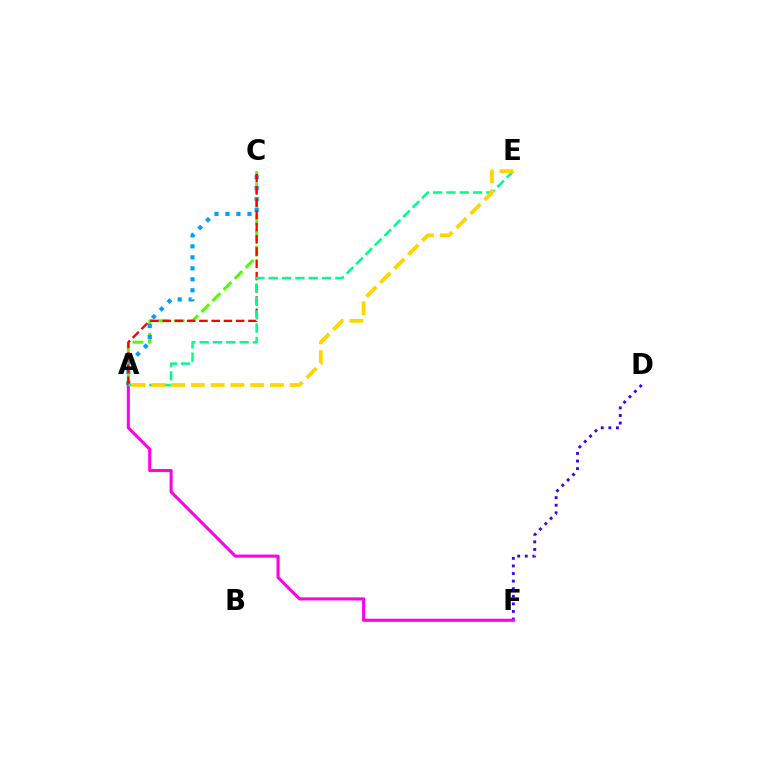{('D', 'F'): [{'color': '#3700ff', 'line_style': 'dotted', 'thickness': 2.06}], ('A', 'C'): [{'color': '#4fff00', 'line_style': 'dashed', 'thickness': 2.13}, {'color': '#009eff', 'line_style': 'dotted', 'thickness': 2.98}, {'color': '#ff0000', 'line_style': 'dashed', 'thickness': 1.66}], ('A', 'F'): [{'color': '#ff00ed', 'line_style': 'solid', 'thickness': 2.21}], ('A', 'E'): [{'color': '#00ff86', 'line_style': 'dashed', 'thickness': 1.81}, {'color': '#ffd500', 'line_style': 'dashed', 'thickness': 2.68}]}